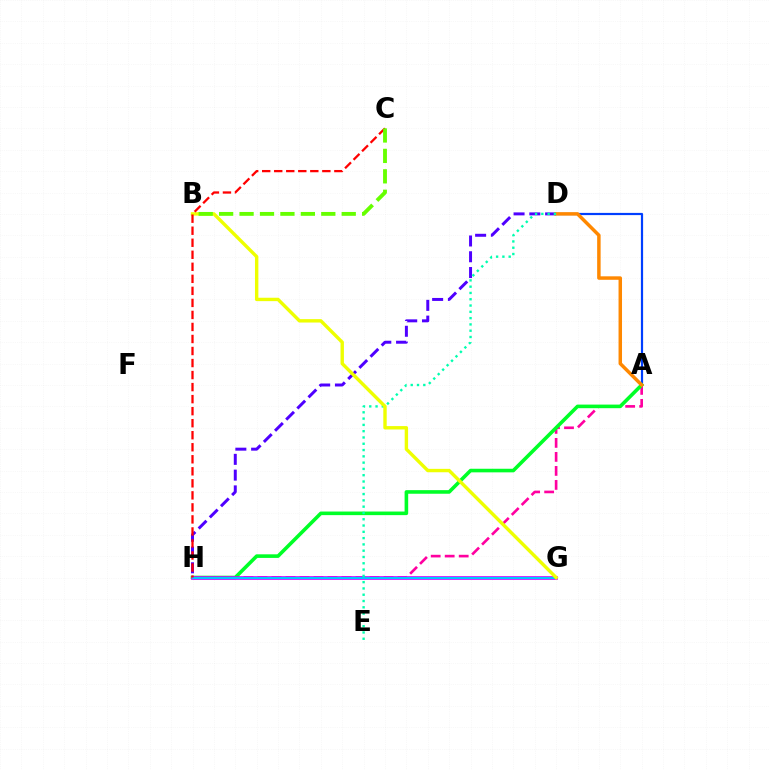{('A', 'H'): [{'color': '#ff00a0', 'line_style': 'dashed', 'thickness': 1.9}, {'color': '#00ff27', 'line_style': 'solid', 'thickness': 2.59}], ('D', 'H'): [{'color': '#4f00ff', 'line_style': 'dashed', 'thickness': 2.14}], ('A', 'D'): [{'color': '#003fff', 'line_style': 'solid', 'thickness': 1.58}, {'color': '#ff8800', 'line_style': 'solid', 'thickness': 2.5}], ('G', 'H'): [{'color': '#d600ff', 'line_style': 'solid', 'thickness': 2.65}, {'color': '#00c7ff', 'line_style': 'solid', 'thickness': 1.52}], ('D', 'E'): [{'color': '#00ffaf', 'line_style': 'dotted', 'thickness': 1.71}], ('B', 'G'): [{'color': '#eeff00', 'line_style': 'solid', 'thickness': 2.44}], ('C', 'H'): [{'color': '#ff0000', 'line_style': 'dashed', 'thickness': 1.63}], ('B', 'C'): [{'color': '#66ff00', 'line_style': 'dashed', 'thickness': 2.78}]}